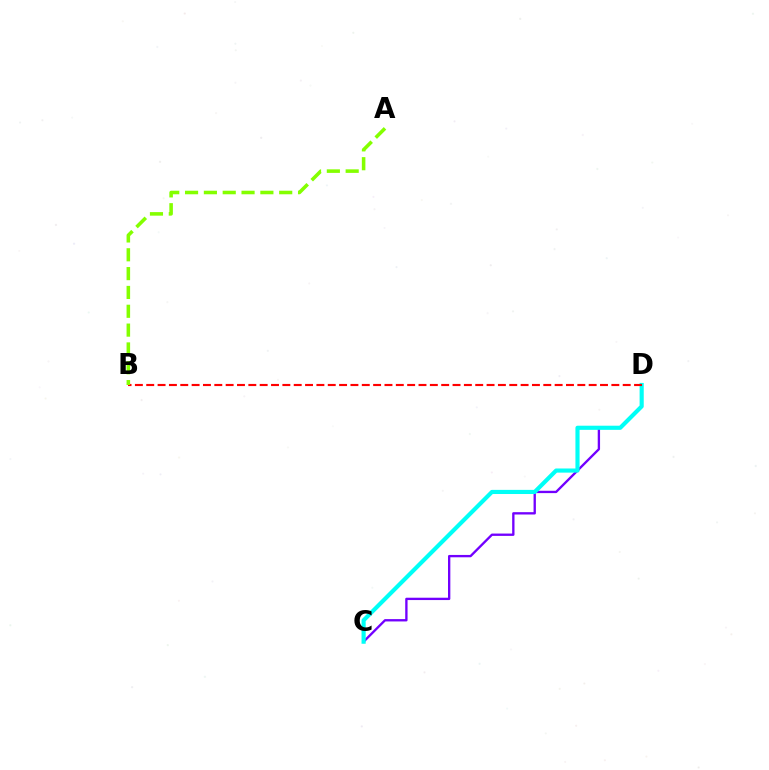{('C', 'D'): [{'color': '#7200ff', 'line_style': 'solid', 'thickness': 1.68}, {'color': '#00fff6', 'line_style': 'solid', 'thickness': 2.98}], ('B', 'D'): [{'color': '#ff0000', 'line_style': 'dashed', 'thickness': 1.54}], ('A', 'B'): [{'color': '#84ff00', 'line_style': 'dashed', 'thickness': 2.56}]}